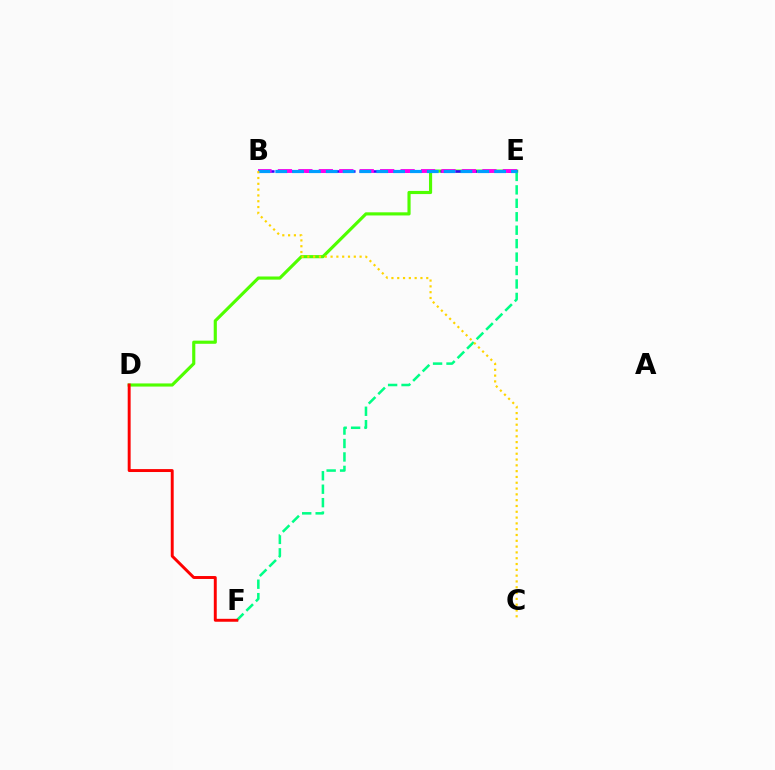{('D', 'E'): [{'color': '#4fff00', 'line_style': 'solid', 'thickness': 2.26}], ('B', 'E'): [{'color': '#3700ff', 'line_style': 'dashed', 'thickness': 1.83}, {'color': '#ff00ed', 'line_style': 'dashed', 'thickness': 2.78}, {'color': '#009eff', 'line_style': 'dashed', 'thickness': 2.29}], ('E', 'F'): [{'color': '#00ff86', 'line_style': 'dashed', 'thickness': 1.83}], ('B', 'C'): [{'color': '#ffd500', 'line_style': 'dotted', 'thickness': 1.58}], ('D', 'F'): [{'color': '#ff0000', 'line_style': 'solid', 'thickness': 2.11}]}